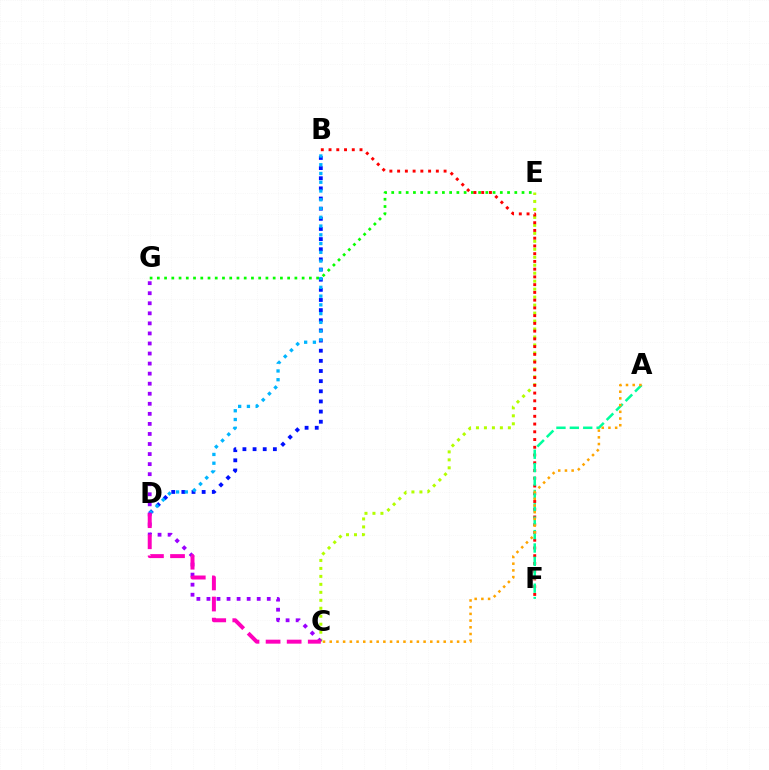{('E', 'G'): [{'color': '#08ff00', 'line_style': 'dotted', 'thickness': 1.97}], ('C', 'E'): [{'color': '#b3ff00', 'line_style': 'dotted', 'thickness': 2.17}], ('B', 'F'): [{'color': '#ff0000', 'line_style': 'dotted', 'thickness': 2.1}], ('A', 'F'): [{'color': '#00ff9d', 'line_style': 'dashed', 'thickness': 1.82}], ('B', 'D'): [{'color': '#0010ff', 'line_style': 'dotted', 'thickness': 2.76}, {'color': '#00b5ff', 'line_style': 'dotted', 'thickness': 2.38}], ('C', 'G'): [{'color': '#9b00ff', 'line_style': 'dotted', 'thickness': 2.73}], ('C', 'D'): [{'color': '#ff00bd', 'line_style': 'dashed', 'thickness': 2.86}], ('A', 'C'): [{'color': '#ffa500', 'line_style': 'dotted', 'thickness': 1.82}]}